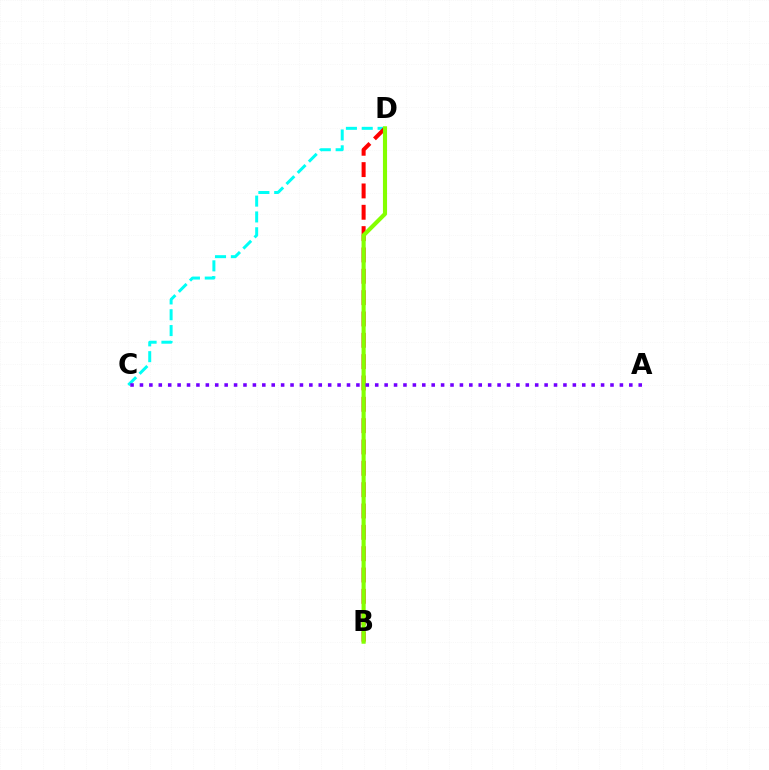{('C', 'D'): [{'color': '#00fff6', 'line_style': 'dashed', 'thickness': 2.15}], ('B', 'D'): [{'color': '#ff0000', 'line_style': 'dashed', 'thickness': 2.9}, {'color': '#84ff00', 'line_style': 'solid', 'thickness': 2.97}], ('A', 'C'): [{'color': '#7200ff', 'line_style': 'dotted', 'thickness': 2.56}]}